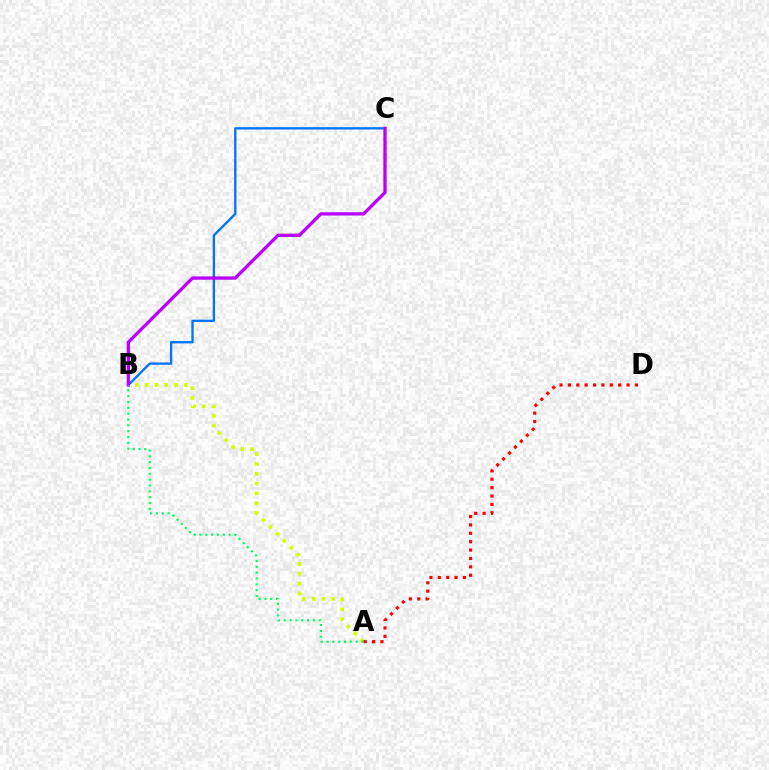{('B', 'C'): [{'color': '#0074ff', 'line_style': 'solid', 'thickness': 1.68}, {'color': '#b900ff', 'line_style': 'solid', 'thickness': 2.38}], ('A', 'B'): [{'color': '#d1ff00', 'line_style': 'dotted', 'thickness': 2.66}, {'color': '#00ff5c', 'line_style': 'dotted', 'thickness': 1.58}], ('A', 'D'): [{'color': '#ff0000', 'line_style': 'dotted', 'thickness': 2.28}]}